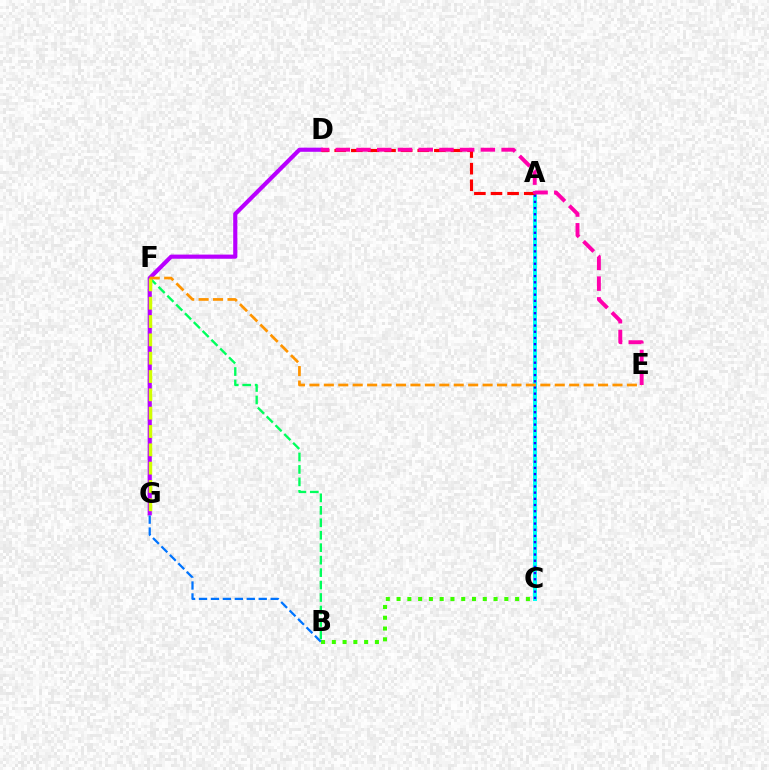{('A', 'C'): [{'color': '#00fff6', 'line_style': 'solid', 'thickness': 2.89}, {'color': '#2500ff', 'line_style': 'dotted', 'thickness': 1.68}], ('D', 'G'): [{'color': '#b900ff', 'line_style': 'solid', 'thickness': 2.99}], ('A', 'D'): [{'color': '#ff0000', 'line_style': 'dashed', 'thickness': 2.26}], ('B', 'C'): [{'color': '#3dff00', 'line_style': 'dotted', 'thickness': 2.93}], ('B', 'F'): [{'color': '#00ff5c', 'line_style': 'dashed', 'thickness': 1.69}], ('F', 'G'): [{'color': '#d1ff00', 'line_style': 'dashed', 'thickness': 2.49}], ('B', 'G'): [{'color': '#0074ff', 'line_style': 'dashed', 'thickness': 1.62}], ('E', 'F'): [{'color': '#ff9400', 'line_style': 'dashed', 'thickness': 1.96}], ('D', 'E'): [{'color': '#ff00ac', 'line_style': 'dashed', 'thickness': 2.82}]}